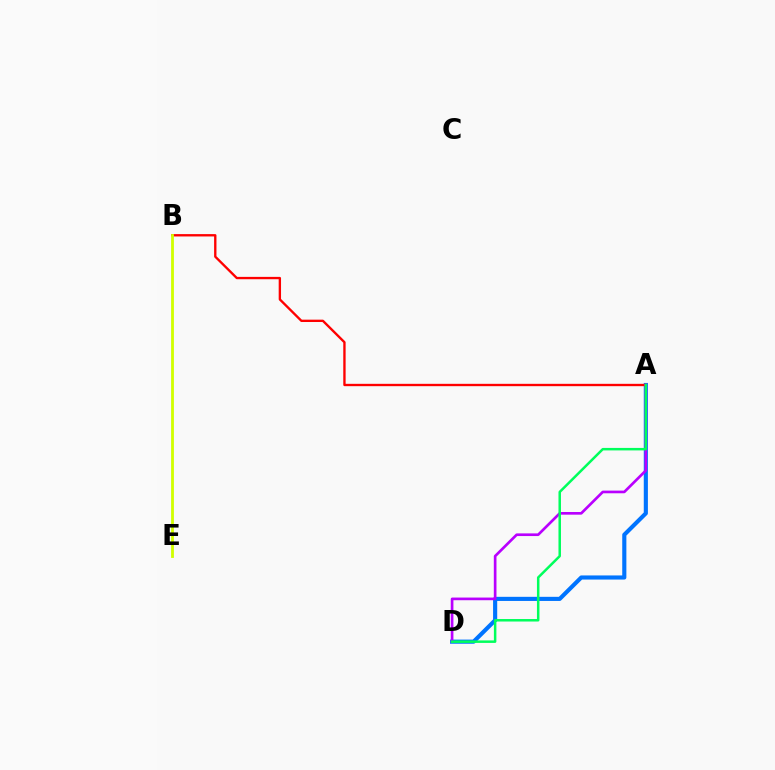{('A', 'D'): [{'color': '#0074ff', 'line_style': 'solid', 'thickness': 2.97}, {'color': '#b900ff', 'line_style': 'solid', 'thickness': 1.92}, {'color': '#00ff5c', 'line_style': 'solid', 'thickness': 1.8}], ('A', 'B'): [{'color': '#ff0000', 'line_style': 'solid', 'thickness': 1.69}], ('B', 'E'): [{'color': '#d1ff00', 'line_style': 'solid', 'thickness': 2.02}]}